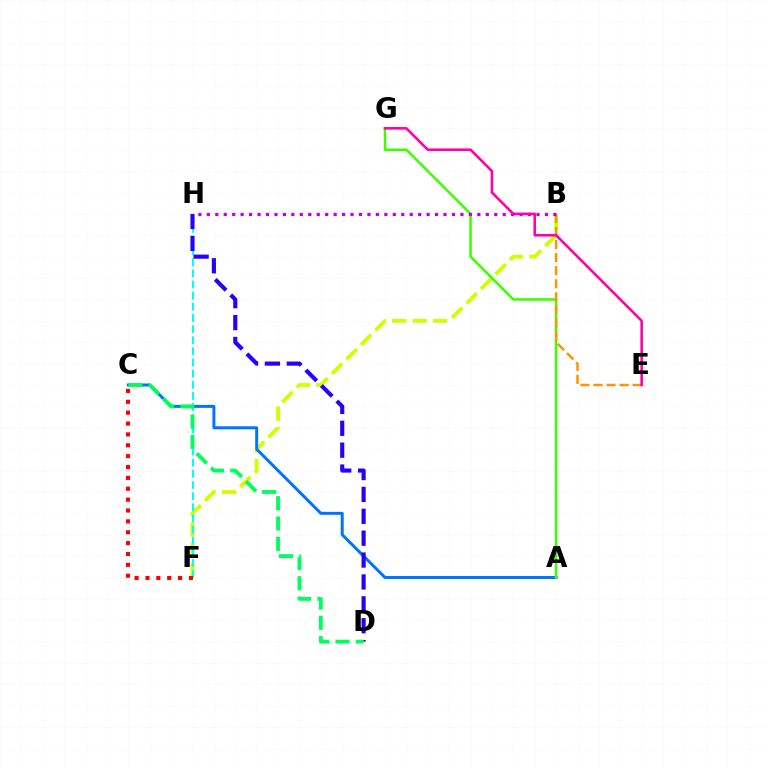{('B', 'F'): [{'color': '#d1ff00', 'line_style': 'dashed', 'thickness': 2.78}], ('F', 'H'): [{'color': '#00fff6', 'line_style': 'dashed', 'thickness': 1.51}], ('A', 'C'): [{'color': '#0074ff', 'line_style': 'solid', 'thickness': 2.14}], ('C', 'F'): [{'color': '#ff0000', 'line_style': 'dotted', 'thickness': 2.95}], ('A', 'G'): [{'color': '#3dff00', 'line_style': 'solid', 'thickness': 1.82}], ('B', 'E'): [{'color': '#ff9400', 'line_style': 'dashed', 'thickness': 1.77}], ('D', 'H'): [{'color': '#2500ff', 'line_style': 'dashed', 'thickness': 2.97}], ('B', 'H'): [{'color': '#b900ff', 'line_style': 'dotted', 'thickness': 2.3}], ('E', 'G'): [{'color': '#ff00ac', 'line_style': 'solid', 'thickness': 1.86}], ('C', 'D'): [{'color': '#00ff5c', 'line_style': 'dashed', 'thickness': 2.76}]}